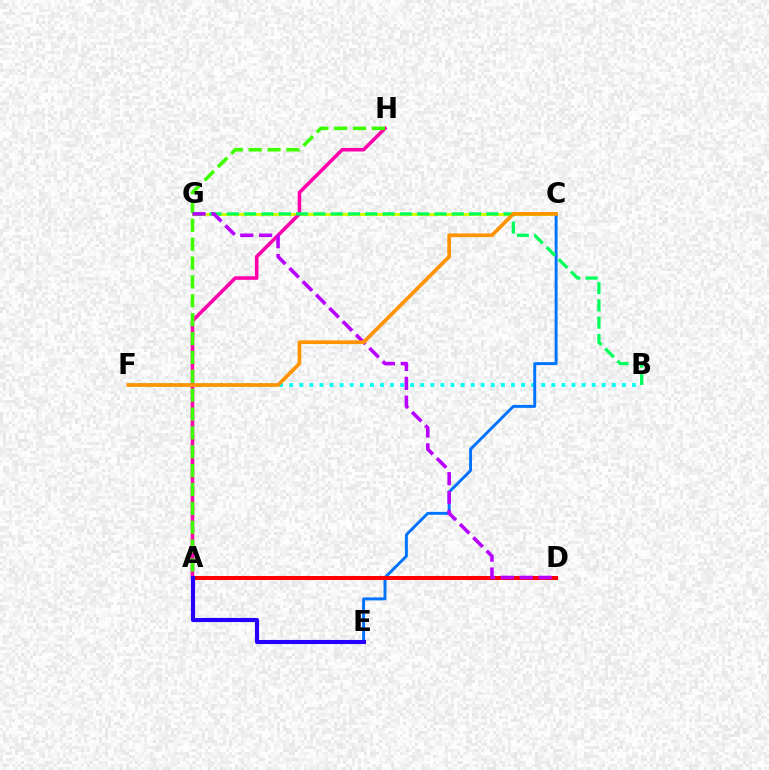{('B', 'F'): [{'color': '#00fff6', 'line_style': 'dotted', 'thickness': 2.74}], ('C', 'G'): [{'color': '#d1ff00', 'line_style': 'solid', 'thickness': 2.15}], ('C', 'E'): [{'color': '#0074ff', 'line_style': 'solid', 'thickness': 2.11}], ('A', 'D'): [{'color': '#ff0000', 'line_style': 'solid', 'thickness': 2.89}], ('A', 'H'): [{'color': '#ff00ac', 'line_style': 'solid', 'thickness': 2.57}, {'color': '#3dff00', 'line_style': 'dashed', 'thickness': 2.56}], ('B', 'G'): [{'color': '#00ff5c', 'line_style': 'dashed', 'thickness': 2.35}], ('D', 'G'): [{'color': '#b900ff', 'line_style': 'dashed', 'thickness': 2.56}], ('A', 'E'): [{'color': '#2500ff', 'line_style': 'solid', 'thickness': 2.95}], ('C', 'F'): [{'color': '#ff9400', 'line_style': 'solid', 'thickness': 2.67}]}